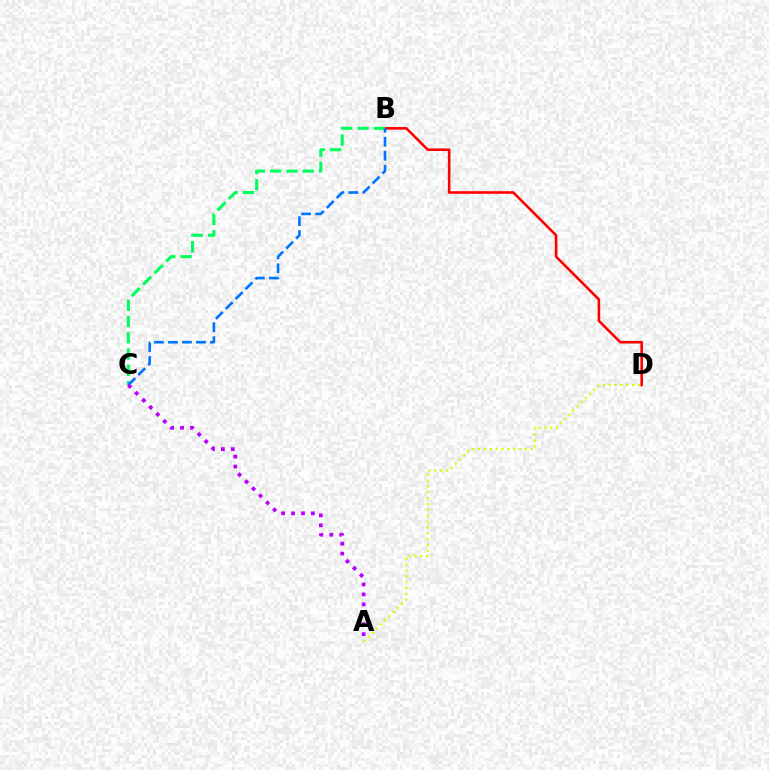{('B', 'D'): [{'color': '#ff0000', 'line_style': 'solid', 'thickness': 1.86}], ('B', 'C'): [{'color': '#00ff5c', 'line_style': 'dashed', 'thickness': 2.21}, {'color': '#0074ff', 'line_style': 'dashed', 'thickness': 1.9}], ('A', 'D'): [{'color': '#d1ff00', 'line_style': 'dotted', 'thickness': 1.59}], ('A', 'C'): [{'color': '#b900ff', 'line_style': 'dotted', 'thickness': 2.7}]}